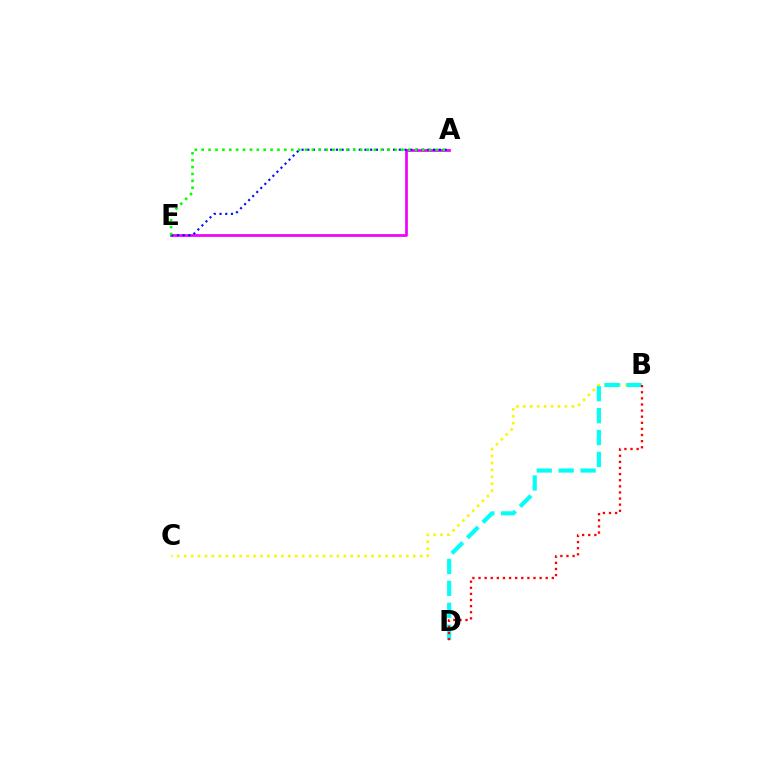{('A', 'E'): [{'color': '#ee00ff', 'line_style': 'solid', 'thickness': 1.95}, {'color': '#0010ff', 'line_style': 'dotted', 'thickness': 1.55}, {'color': '#08ff00', 'line_style': 'dotted', 'thickness': 1.87}], ('B', 'C'): [{'color': '#fcf500', 'line_style': 'dotted', 'thickness': 1.89}], ('B', 'D'): [{'color': '#00fff6', 'line_style': 'dashed', 'thickness': 2.98}, {'color': '#ff0000', 'line_style': 'dotted', 'thickness': 1.66}]}